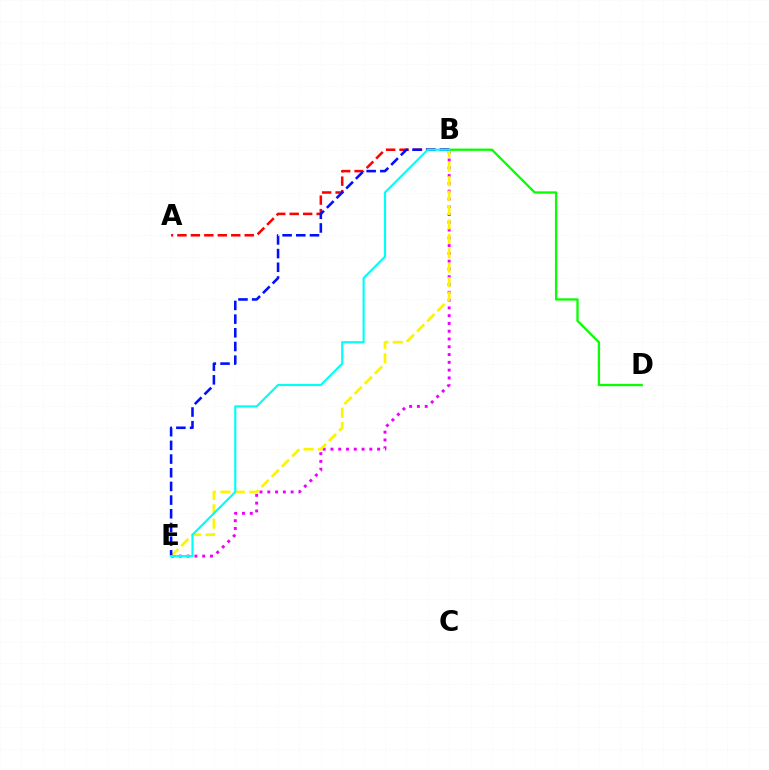{('B', 'E'): [{'color': '#ee00ff', 'line_style': 'dotted', 'thickness': 2.11}, {'color': '#fcf500', 'line_style': 'dashed', 'thickness': 1.96}, {'color': '#0010ff', 'line_style': 'dashed', 'thickness': 1.86}, {'color': '#00fff6', 'line_style': 'solid', 'thickness': 1.55}], ('A', 'B'): [{'color': '#ff0000', 'line_style': 'dashed', 'thickness': 1.83}], ('B', 'D'): [{'color': '#08ff00', 'line_style': 'solid', 'thickness': 1.66}]}